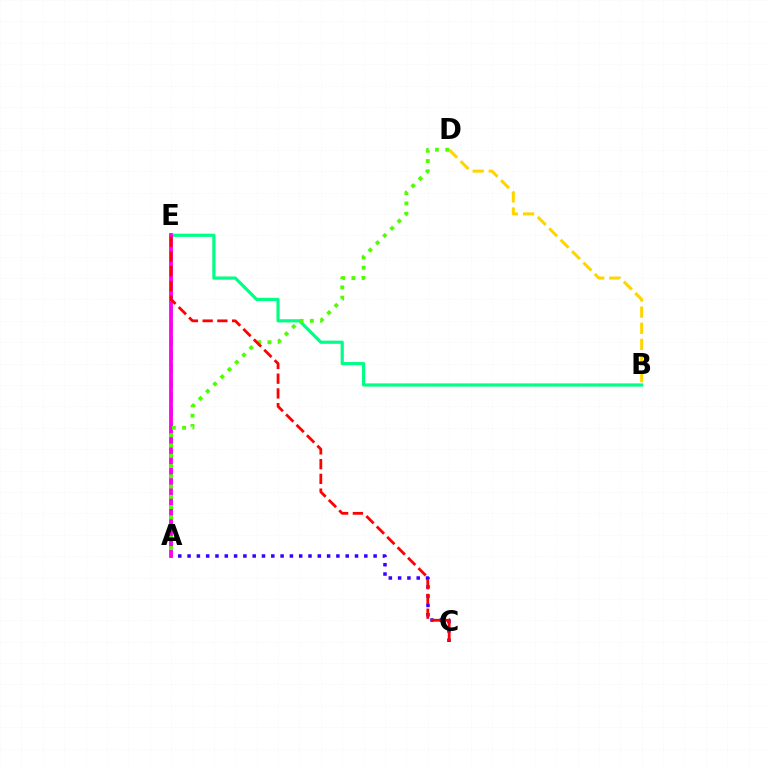{('A', 'E'): [{'color': '#009eff', 'line_style': 'dashed', 'thickness': 1.94}, {'color': '#ff00ed', 'line_style': 'solid', 'thickness': 2.73}], ('A', 'C'): [{'color': '#3700ff', 'line_style': 'dotted', 'thickness': 2.53}], ('B', 'D'): [{'color': '#ffd500', 'line_style': 'dashed', 'thickness': 2.19}], ('B', 'E'): [{'color': '#00ff86', 'line_style': 'solid', 'thickness': 2.3}], ('A', 'D'): [{'color': '#4fff00', 'line_style': 'dotted', 'thickness': 2.79}], ('C', 'E'): [{'color': '#ff0000', 'line_style': 'dashed', 'thickness': 2.0}]}